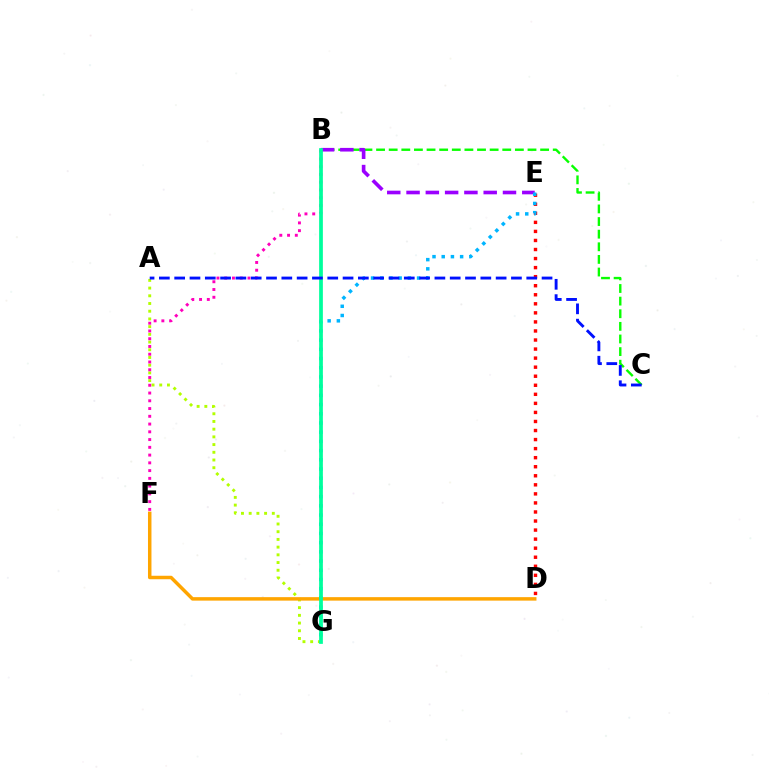{('A', 'G'): [{'color': '#b3ff00', 'line_style': 'dotted', 'thickness': 2.09}], ('B', 'C'): [{'color': '#08ff00', 'line_style': 'dashed', 'thickness': 1.71}], ('B', 'E'): [{'color': '#9b00ff', 'line_style': 'dashed', 'thickness': 2.62}], ('D', 'E'): [{'color': '#ff0000', 'line_style': 'dotted', 'thickness': 2.46}], ('D', 'F'): [{'color': '#ffa500', 'line_style': 'solid', 'thickness': 2.51}], ('E', 'G'): [{'color': '#00b5ff', 'line_style': 'dotted', 'thickness': 2.5}], ('B', 'F'): [{'color': '#ff00bd', 'line_style': 'dotted', 'thickness': 2.11}], ('B', 'G'): [{'color': '#00ff9d', 'line_style': 'solid', 'thickness': 2.69}], ('A', 'C'): [{'color': '#0010ff', 'line_style': 'dashed', 'thickness': 2.08}]}